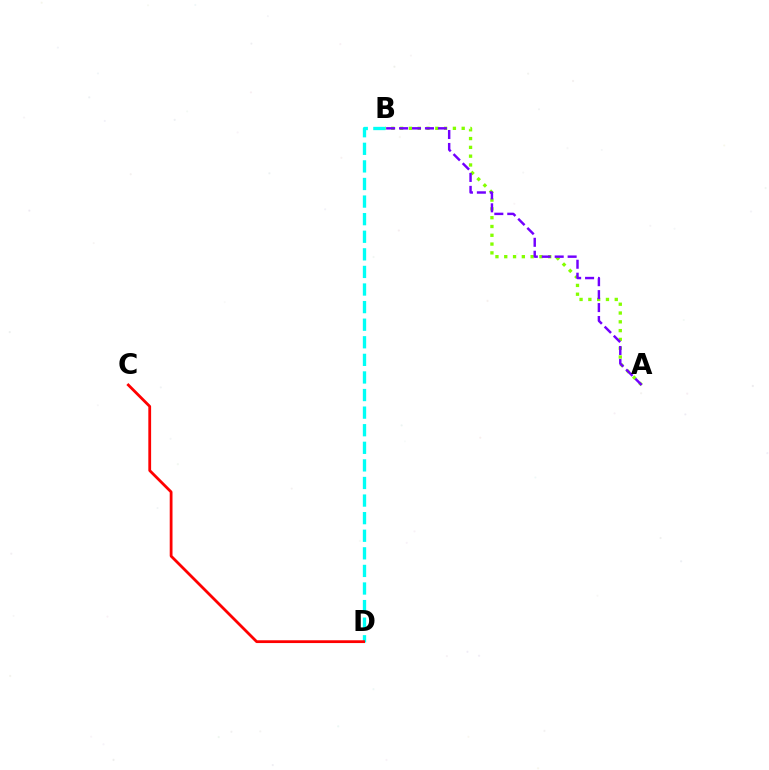{('A', 'B'): [{'color': '#84ff00', 'line_style': 'dotted', 'thickness': 2.39}, {'color': '#7200ff', 'line_style': 'dashed', 'thickness': 1.76}], ('B', 'D'): [{'color': '#00fff6', 'line_style': 'dashed', 'thickness': 2.39}], ('C', 'D'): [{'color': '#ff0000', 'line_style': 'solid', 'thickness': 2.0}]}